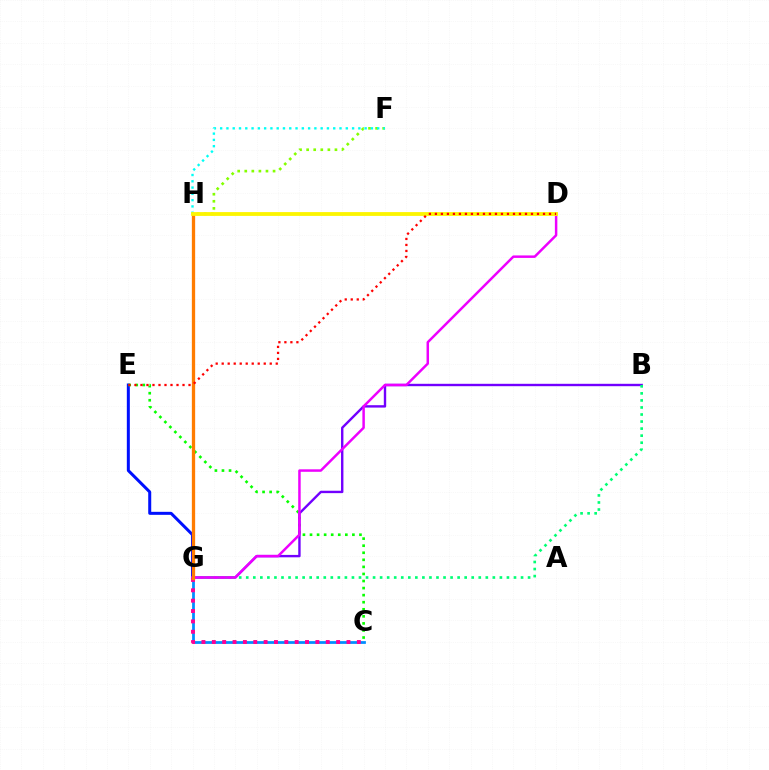{('E', 'G'): [{'color': '#0010ff', 'line_style': 'solid', 'thickness': 2.16}], ('C', 'G'): [{'color': '#008cff', 'line_style': 'solid', 'thickness': 1.98}, {'color': '#ff0094', 'line_style': 'dotted', 'thickness': 2.81}], ('F', 'H'): [{'color': '#84ff00', 'line_style': 'dotted', 'thickness': 1.92}, {'color': '#00fff6', 'line_style': 'dotted', 'thickness': 1.71}], ('C', 'E'): [{'color': '#08ff00', 'line_style': 'dotted', 'thickness': 1.92}], ('B', 'G'): [{'color': '#7200ff', 'line_style': 'solid', 'thickness': 1.72}, {'color': '#00ff74', 'line_style': 'dotted', 'thickness': 1.91}], ('D', 'G'): [{'color': '#ee00ff', 'line_style': 'solid', 'thickness': 1.79}], ('G', 'H'): [{'color': '#ff7c00', 'line_style': 'solid', 'thickness': 2.38}], ('D', 'H'): [{'color': '#fcf500', 'line_style': 'solid', 'thickness': 2.74}], ('D', 'E'): [{'color': '#ff0000', 'line_style': 'dotted', 'thickness': 1.63}]}